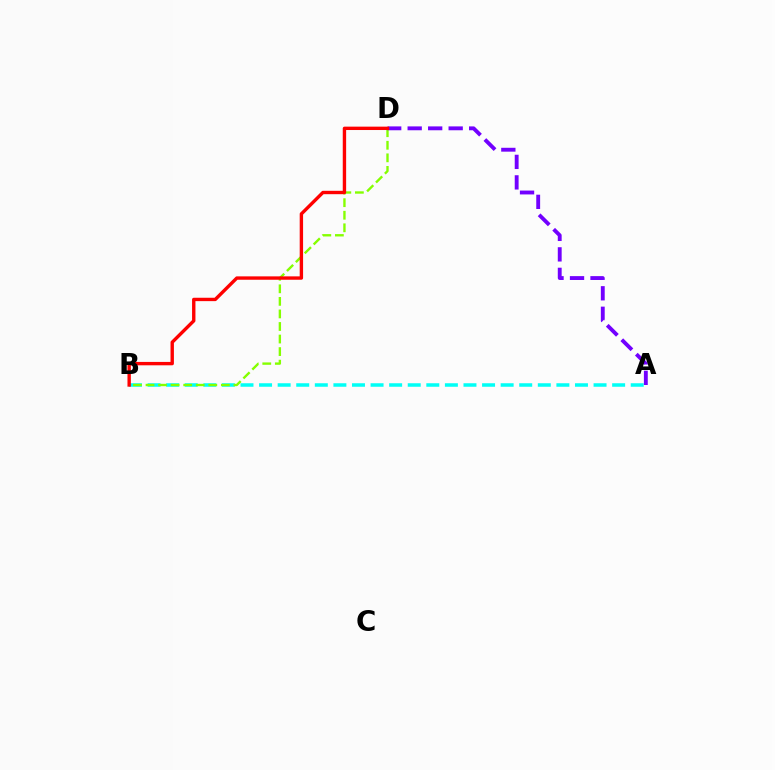{('A', 'B'): [{'color': '#00fff6', 'line_style': 'dashed', 'thickness': 2.52}], ('B', 'D'): [{'color': '#84ff00', 'line_style': 'dashed', 'thickness': 1.71}, {'color': '#ff0000', 'line_style': 'solid', 'thickness': 2.43}], ('A', 'D'): [{'color': '#7200ff', 'line_style': 'dashed', 'thickness': 2.78}]}